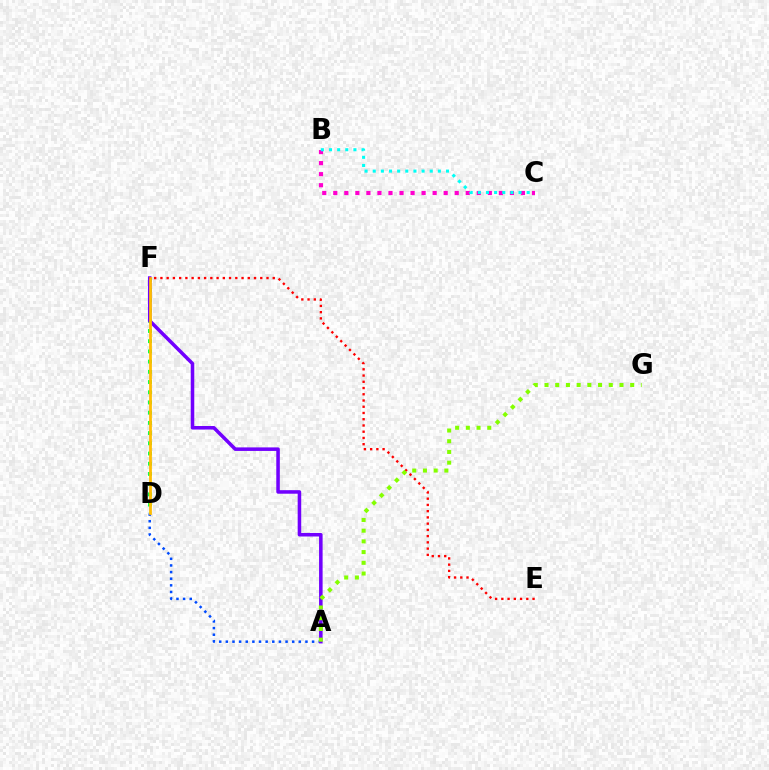{('B', 'C'): [{'color': '#ff00cf', 'line_style': 'dotted', 'thickness': 3.0}, {'color': '#00fff6', 'line_style': 'dotted', 'thickness': 2.21}], ('A', 'D'): [{'color': '#004bff', 'line_style': 'dotted', 'thickness': 1.8}], ('D', 'F'): [{'color': '#00ff39', 'line_style': 'dotted', 'thickness': 2.77}, {'color': '#ffbd00', 'line_style': 'solid', 'thickness': 1.99}], ('A', 'F'): [{'color': '#7200ff', 'line_style': 'solid', 'thickness': 2.55}], ('E', 'F'): [{'color': '#ff0000', 'line_style': 'dotted', 'thickness': 1.7}], ('A', 'G'): [{'color': '#84ff00', 'line_style': 'dotted', 'thickness': 2.91}]}